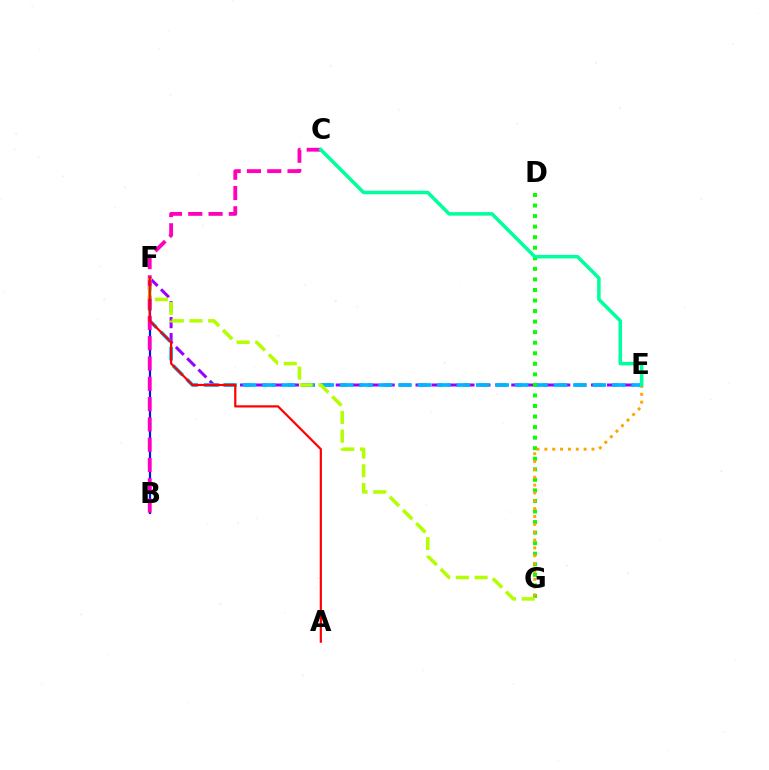{('B', 'F'): [{'color': '#0010ff', 'line_style': 'solid', 'thickness': 1.59}], ('E', 'F'): [{'color': '#9b00ff', 'line_style': 'dashed', 'thickness': 2.17}, {'color': '#00b5ff', 'line_style': 'dashed', 'thickness': 2.64}], ('B', 'C'): [{'color': '#ff00bd', 'line_style': 'dashed', 'thickness': 2.76}], ('D', 'G'): [{'color': '#08ff00', 'line_style': 'dotted', 'thickness': 2.87}], ('E', 'G'): [{'color': '#ffa500', 'line_style': 'dotted', 'thickness': 2.13}], ('F', 'G'): [{'color': '#b3ff00', 'line_style': 'dashed', 'thickness': 2.54}], ('A', 'F'): [{'color': '#ff0000', 'line_style': 'solid', 'thickness': 1.59}], ('C', 'E'): [{'color': '#00ff9d', 'line_style': 'solid', 'thickness': 2.54}]}